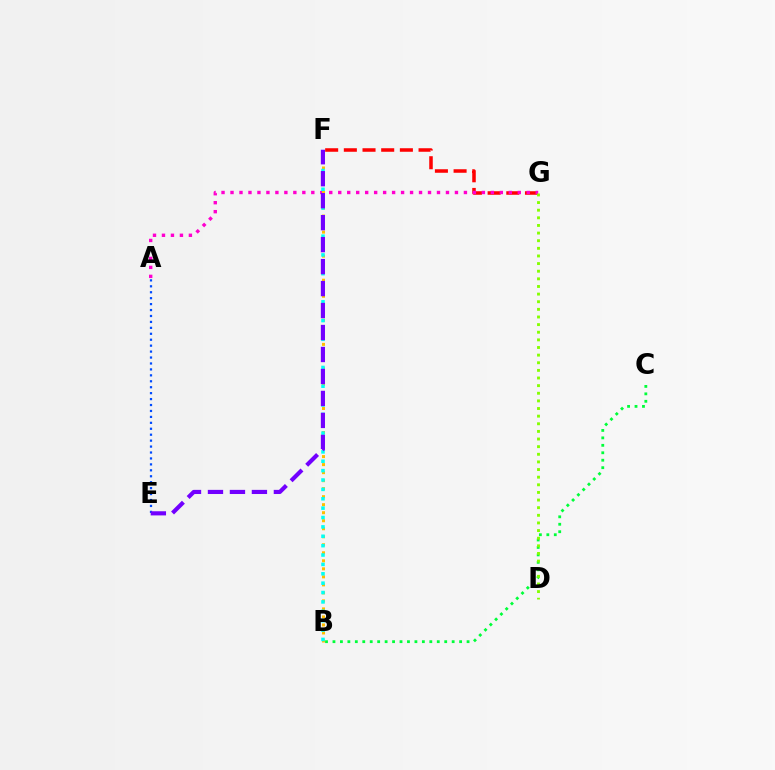{('F', 'G'): [{'color': '#ff0000', 'line_style': 'dashed', 'thickness': 2.54}], ('A', 'G'): [{'color': '#ff00cf', 'line_style': 'dotted', 'thickness': 2.44}], ('B', 'F'): [{'color': '#ffbd00', 'line_style': 'dotted', 'thickness': 2.18}, {'color': '#00fff6', 'line_style': 'dotted', 'thickness': 2.55}], ('B', 'C'): [{'color': '#00ff39', 'line_style': 'dotted', 'thickness': 2.02}], ('A', 'E'): [{'color': '#004bff', 'line_style': 'dotted', 'thickness': 1.61}], ('E', 'F'): [{'color': '#7200ff', 'line_style': 'dashed', 'thickness': 2.99}], ('D', 'G'): [{'color': '#84ff00', 'line_style': 'dotted', 'thickness': 2.07}]}